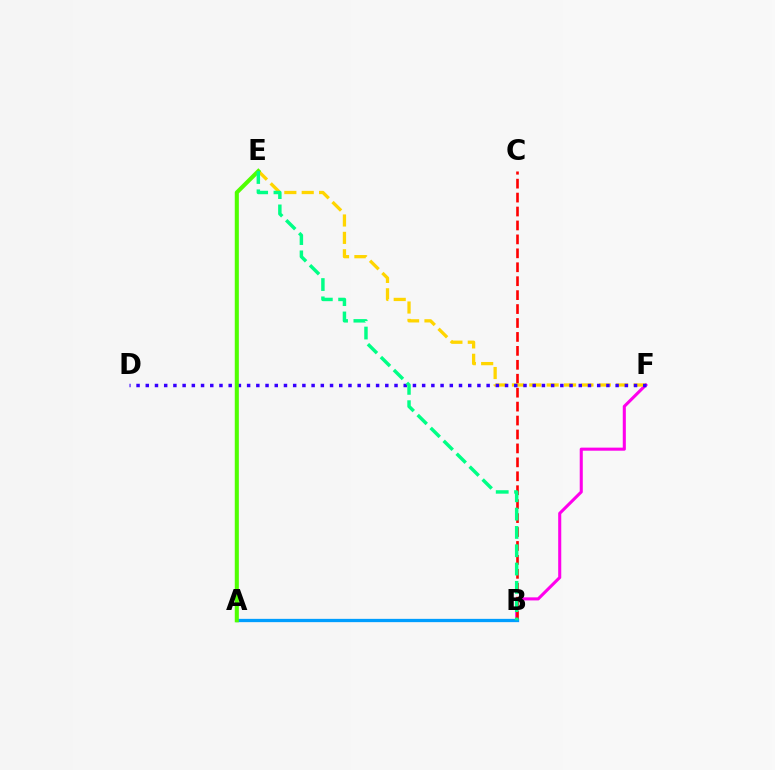{('B', 'F'): [{'color': '#ff00ed', 'line_style': 'solid', 'thickness': 2.21}], ('B', 'C'): [{'color': '#ff0000', 'line_style': 'dashed', 'thickness': 1.89}], ('E', 'F'): [{'color': '#ffd500', 'line_style': 'dashed', 'thickness': 2.36}], ('D', 'F'): [{'color': '#3700ff', 'line_style': 'dotted', 'thickness': 2.5}], ('A', 'B'): [{'color': '#009eff', 'line_style': 'solid', 'thickness': 2.37}], ('A', 'E'): [{'color': '#4fff00', 'line_style': 'solid', 'thickness': 2.93}], ('B', 'E'): [{'color': '#00ff86', 'line_style': 'dashed', 'thickness': 2.49}]}